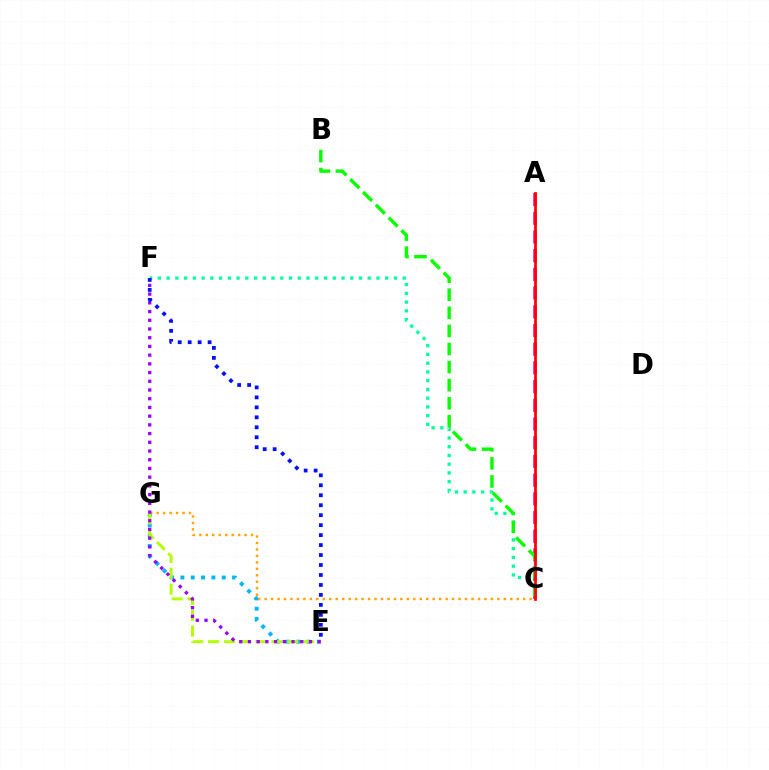{('E', 'G'): [{'color': '#00b5ff', 'line_style': 'dotted', 'thickness': 2.81}, {'color': '#b3ff00', 'line_style': 'dashed', 'thickness': 2.15}], ('C', 'F'): [{'color': '#00ff9d', 'line_style': 'dotted', 'thickness': 2.38}], ('A', 'C'): [{'color': '#ff00bd', 'line_style': 'dashed', 'thickness': 2.54}, {'color': '#ff0000', 'line_style': 'solid', 'thickness': 1.96}], ('C', 'G'): [{'color': '#ffa500', 'line_style': 'dotted', 'thickness': 1.76}], ('B', 'C'): [{'color': '#08ff00', 'line_style': 'dashed', 'thickness': 2.46}], ('E', 'F'): [{'color': '#9b00ff', 'line_style': 'dotted', 'thickness': 2.37}, {'color': '#0010ff', 'line_style': 'dotted', 'thickness': 2.71}]}